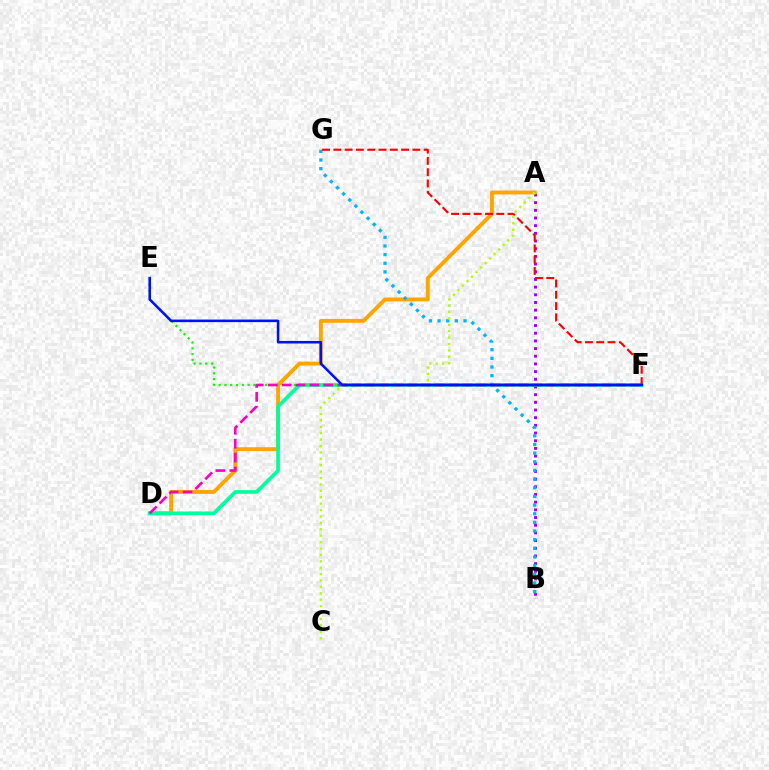{('A', 'B'): [{'color': '#9b00ff', 'line_style': 'dotted', 'thickness': 2.09}], ('A', 'D'): [{'color': '#ffa500', 'line_style': 'solid', 'thickness': 2.8}], ('D', 'F'): [{'color': '#00ff9d', 'line_style': 'solid', 'thickness': 2.65}, {'color': '#ff00bd', 'line_style': 'dashed', 'thickness': 1.89}], ('B', 'G'): [{'color': '#00b5ff', 'line_style': 'dotted', 'thickness': 2.35}], ('E', 'F'): [{'color': '#08ff00', 'line_style': 'dotted', 'thickness': 1.57}, {'color': '#0010ff', 'line_style': 'solid', 'thickness': 1.84}], ('F', 'G'): [{'color': '#ff0000', 'line_style': 'dashed', 'thickness': 1.53}], ('A', 'C'): [{'color': '#b3ff00', 'line_style': 'dotted', 'thickness': 1.74}]}